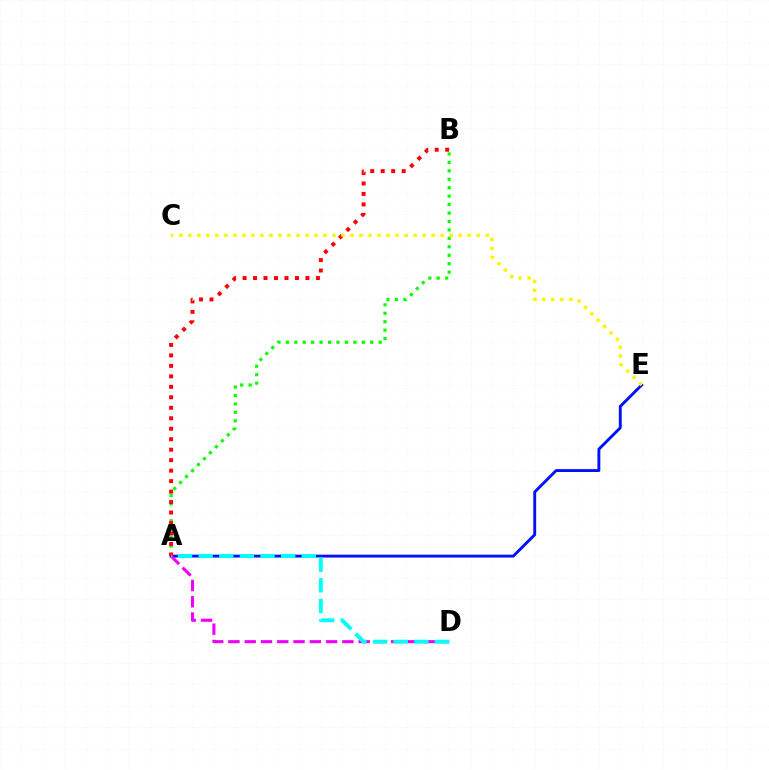{('A', 'E'): [{'color': '#0010ff', 'line_style': 'solid', 'thickness': 2.07}], ('A', 'B'): [{'color': '#08ff00', 'line_style': 'dotted', 'thickness': 2.29}, {'color': '#ff0000', 'line_style': 'dotted', 'thickness': 2.85}], ('A', 'D'): [{'color': '#ee00ff', 'line_style': 'dashed', 'thickness': 2.21}, {'color': '#00fff6', 'line_style': 'dashed', 'thickness': 2.8}], ('C', 'E'): [{'color': '#fcf500', 'line_style': 'dotted', 'thickness': 2.45}]}